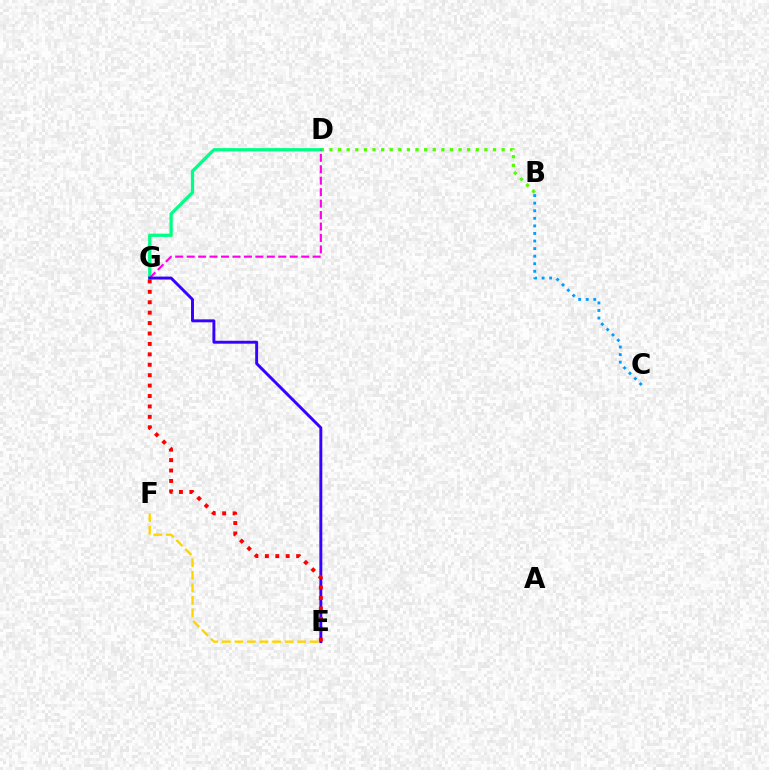{('B', 'D'): [{'color': '#4fff00', 'line_style': 'dotted', 'thickness': 2.34}], ('D', 'G'): [{'color': '#00ff86', 'line_style': 'solid', 'thickness': 2.33}, {'color': '#ff00ed', 'line_style': 'dashed', 'thickness': 1.56}], ('B', 'C'): [{'color': '#009eff', 'line_style': 'dotted', 'thickness': 2.06}], ('E', 'F'): [{'color': '#ffd500', 'line_style': 'dashed', 'thickness': 1.7}], ('E', 'G'): [{'color': '#3700ff', 'line_style': 'solid', 'thickness': 2.11}, {'color': '#ff0000', 'line_style': 'dotted', 'thickness': 2.83}]}